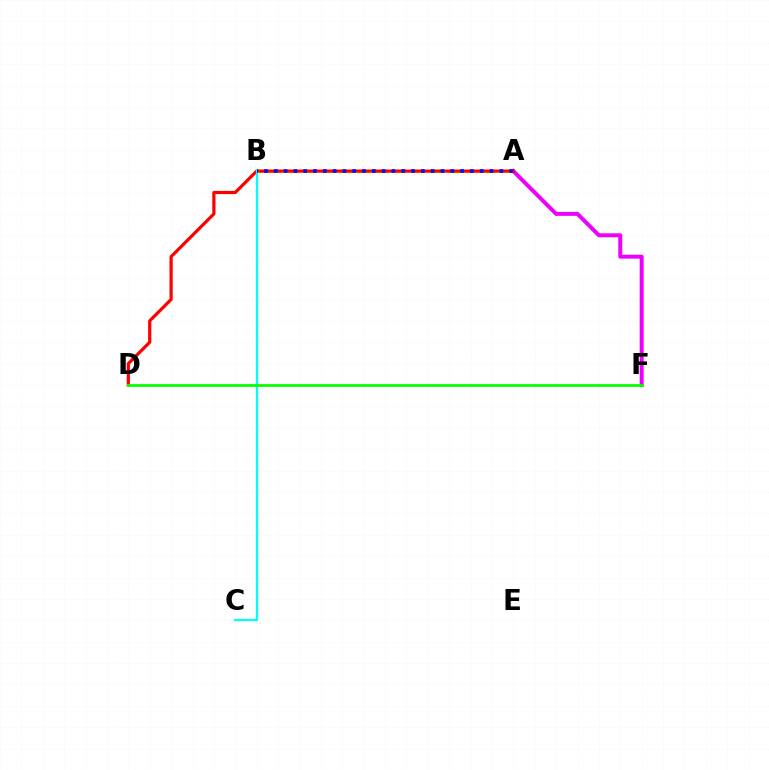{('A', 'B'): [{'color': '#fcf500', 'line_style': 'dashed', 'thickness': 2.43}, {'color': '#0010ff', 'line_style': 'dotted', 'thickness': 2.66}], ('A', 'F'): [{'color': '#ee00ff', 'line_style': 'solid', 'thickness': 2.85}], ('A', 'D'): [{'color': '#ff0000', 'line_style': 'solid', 'thickness': 2.31}], ('B', 'C'): [{'color': '#00fff6', 'line_style': 'solid', 'thickness': 1.62}], ('D', 'F'): [{'color': '#08ff00', 'line_style': 'solid', 'thickness': 2.02}]}